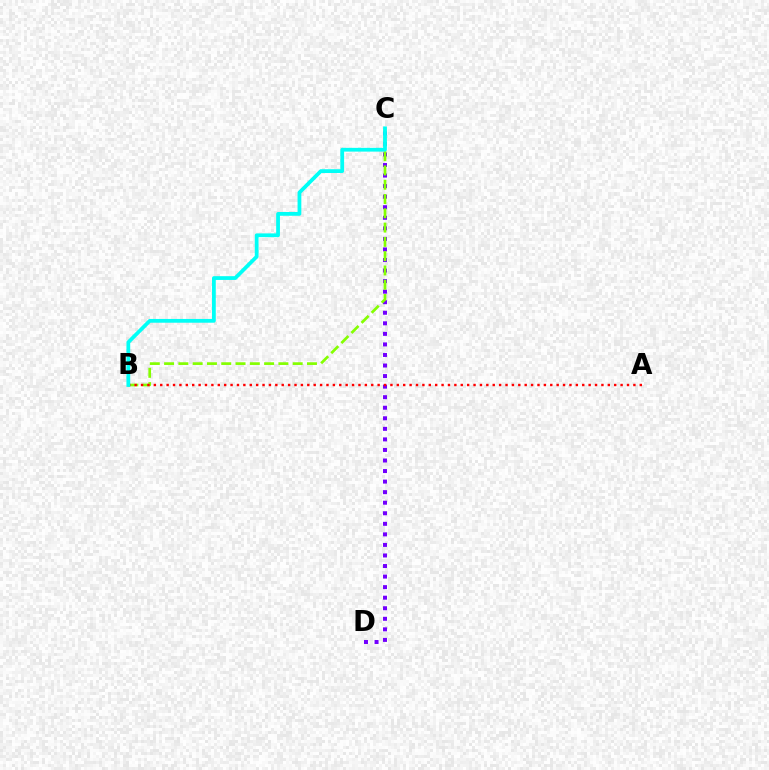{('C', 'D'): [{'color': '#7200ff', 'line_style': 'dotted', 'thickness': 2.87}], ('B', 'C'): [{'color': '#84ff00', 'line_style': 'dashed', 'thickness': 1.94}, {'color': '#00fff6', 'line_style': 'solid', 'thickness': 2.71}], ('A', 'B'): [{'color': '#ff0000', 'line_style': 'dotted', 'thickness': 1.74}]}